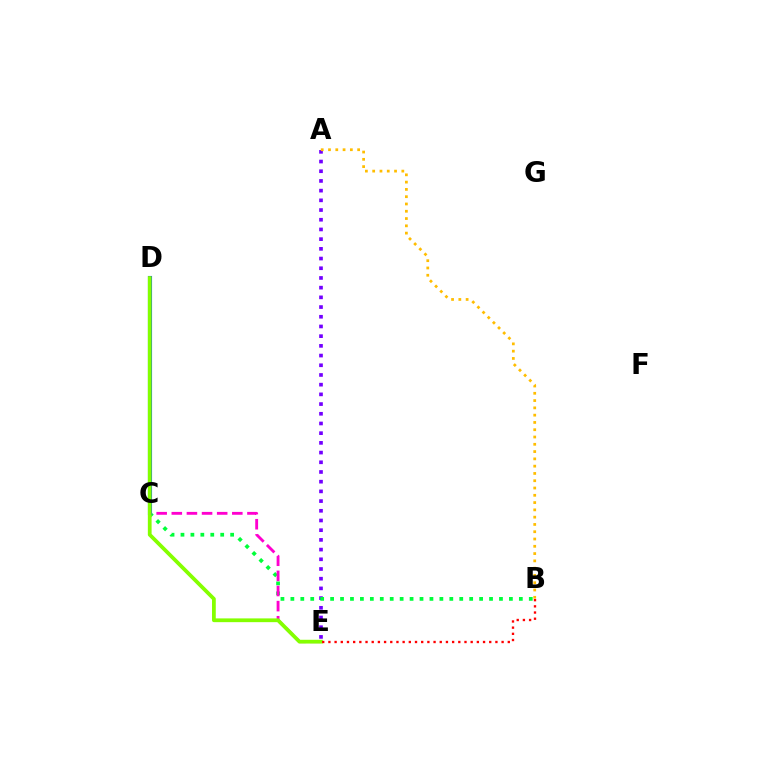{('C', 'D'): [{'color': '#00fff6', 'line_style': 'dotted', 'thickness': 1.56}, {'color': '#004bff', 'line_style': 'solid', 'thickness': 2.96}], ('A', 'E'): [{'color': '#7200ff', 'line_style': 'dotted', 'thickness': 2.64}], ('B', 'C'): [{'color': '#00ff39', 'line_style': 'dotted', 'thickness': 2.7}], ('C', 'E'): [{'color': '#ff00cf', 'line_style': 'dashed', 'thickness': 2.05}], ('A', 'B'): [{'color': '#ffbd00', 'line_style': 'dotted', 'thickness': 1.98}], ('D', 'E'): [{'color': '#84ff00', 'line_style': 'solid', 'thickness': 2.71}], ('B', 'E'): [{'color': '#ff0000', 'line_style': 'dotted', 'thickness': 1.68}]}